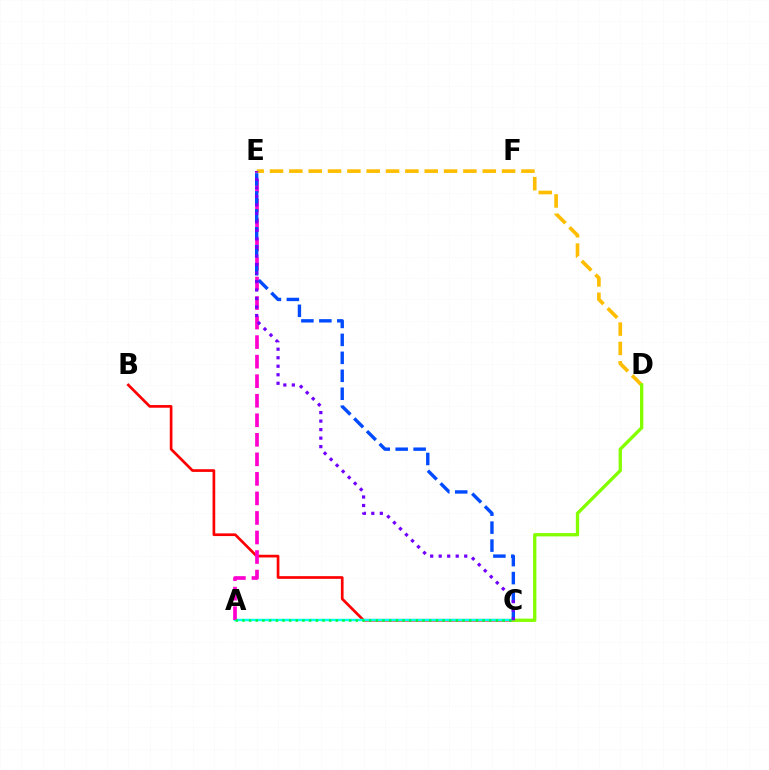{('B', 'C'): [{'color': '#ff0000', 'line_style': 'solid', 'thickness': 1.94}], ('A', 'C'): [{'color': '#00fff6', 'line_style': 'solid', 'thickness': 1.75}, {'color': '#00ff39', 'line_style': 'dotted', 'thickness': 1.81}], ('A', 'E'): [{'color': '#ff00cf', 'line_style': 'dashed', 'thickness': 2.65}], ('D', 'E'): [{'color': '#ffbd00', 'line_style': 'dashed', 'thickness': 2.63}], ('C', 'E'): [{'color': '#004bff', 'line_style': 'dashed', 'thickness': 2.44}, {'color': '#7200ff', 'line_style': 'dotted', 'thickness': 2.31}], ('C', 'D'): [{'color': '#84ff00', 'line_style': 'solid', 'thickness': 2.39}]}